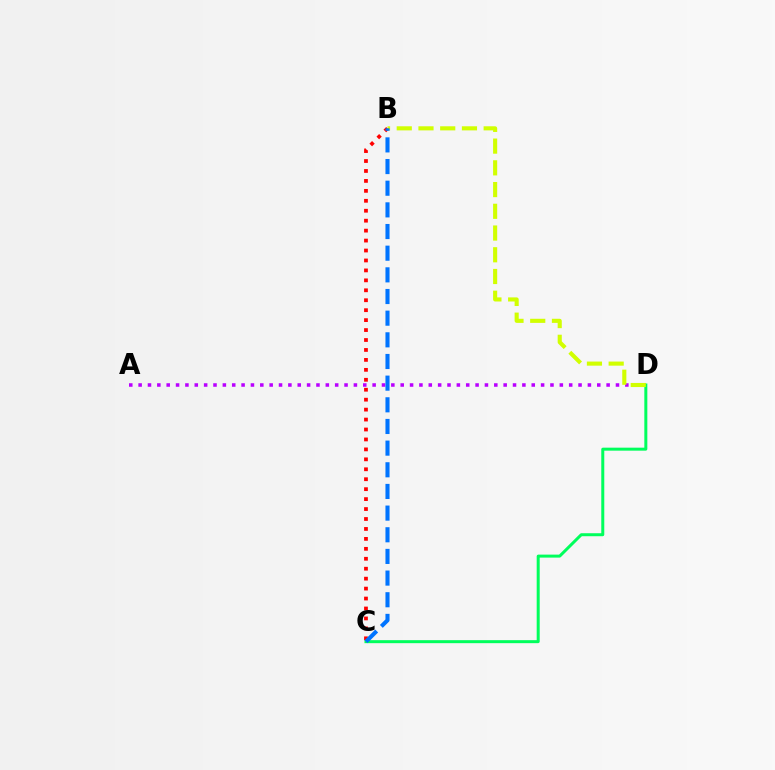{('A', 'D'): [{'color': '#b900ff', 'line_style': 'dotted', 'thickness': 2.54}], ('B', 'C'): [{'color': '#ff0000', 'line_style': 'dotted', 'thickness': 2.7}, {'color': '#0074ff', 'line_style': 'dashed', 'thickness': 2.94}], ('C', 'D'): [{'color': '#00ff5c', 'line_style': 'solid', 'thickness': 2.16}], ('B', 'D'): [{'color': '#d1ff00', 'line_style': 'dashed', 'thickness': 2.95}]}